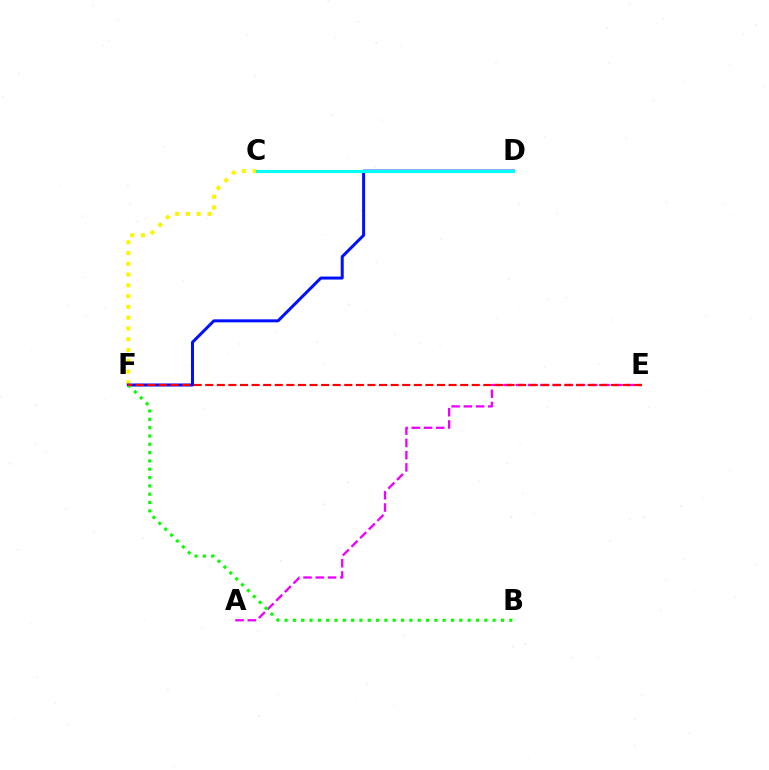{('C', 'F'): [{'color': '#fcf500', 'line_style': 'dotted', 'thickness': 2.93}], ('D', 'F'): [{'color': '#0010ff', 'line_style': 'solid', 'thickness': 2.16}], ('C', 'D'): [{'color': '#00fff6', 'line_style': 'solid', 'thickness': 2.25}], ('A', 'E'): [{'color': '#ee00ff', 'line_style': 'dashed', 'thickness': 1.66}], ('B', 'F'): [{'color': '#08ff00', 'line_style': 'dotted', 'thickness': 2.26}], ('E', 'F'): [{'color': '#ff0000', 'line_style': 'dashed', 'thickness': 1.57}]}